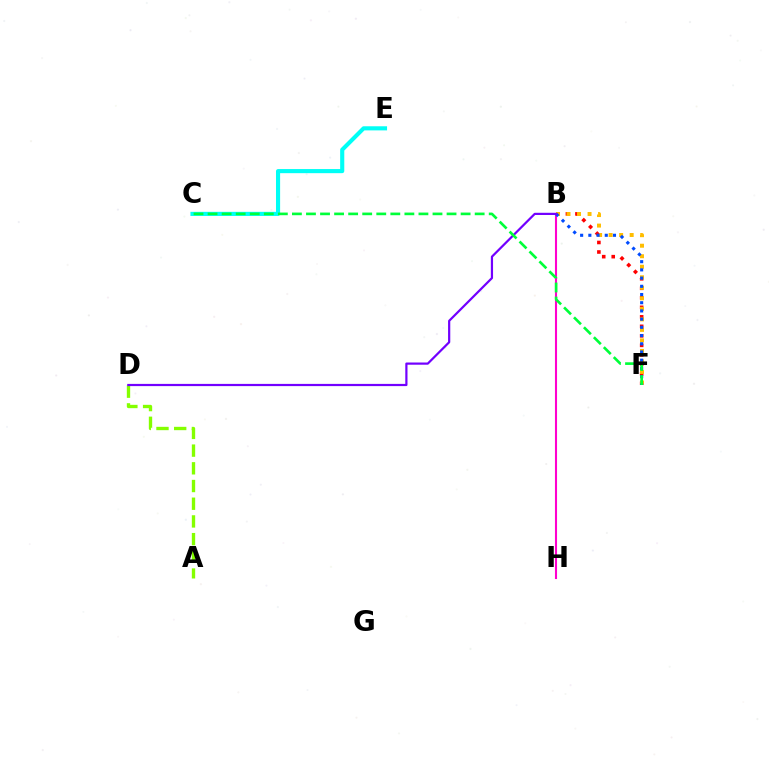{('B', 'F'): [{'color': '#ff0000', 'line_style': 'dotted', 'thickness': 2.58}, {'color': '#ffbd00', 'line_style': 'dotted', 'thickness': 2.86}, {'color': '#004bff', 'line_style': 'dotted', 'thickness': 2.23}], ('B', 'H'): [{'color': '#ff00cf', 'line_style': 'solid', 'thickness': 1.51}], ('A', 'D'): [{'color': '#84ff00', 'line_style': 'dashed', 'thickness': 2.41}], ('C', 'E'): [{'color': '#00fff6', 'line_style': 'solid', 'thickness': 2.96}], ('B', 'D'): [{'color': '#7200ff', 'line_style': 'solid', 'thickness': 1.59}], ('C', 'F'): [{'color': '#00ff39', 'line_style': 'dashed', 'thickness': 1.91}]}